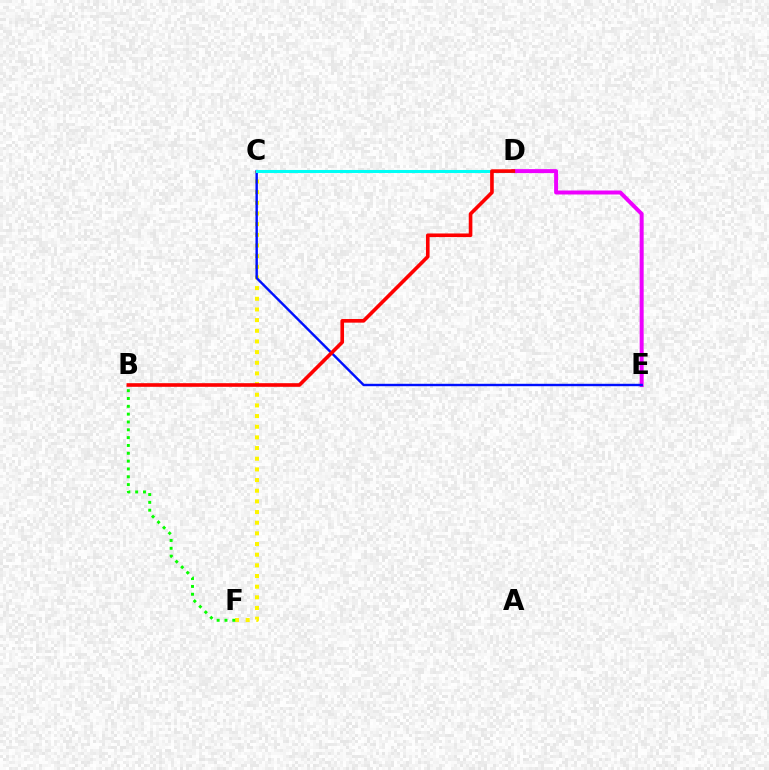{('C', 'F'): [{'color': '#fcf500', 'line_style': 'dotted', 'thickness': 2.9}], ('D', 'E'): [{'color': '#ee00ff', 'line_style': 'solid', 'thickness': 2.86}], ('B', 'F'): [{'color': '#08ff00', 'line_style': 'dotted', 'thickness': 2.13}], ('C', 'E'): [{'color': '#0010ff', 'line_style': 'solid', 'thickness': 1.74}], ('C', 'D'): [{'color': '#00fff6', 'line_style': 'solid', 'thickness': 2.2}], ('B', 'D'): [{'color': '#ff0000', 'line_style': 'solid', 'thickness': 2.61}]}